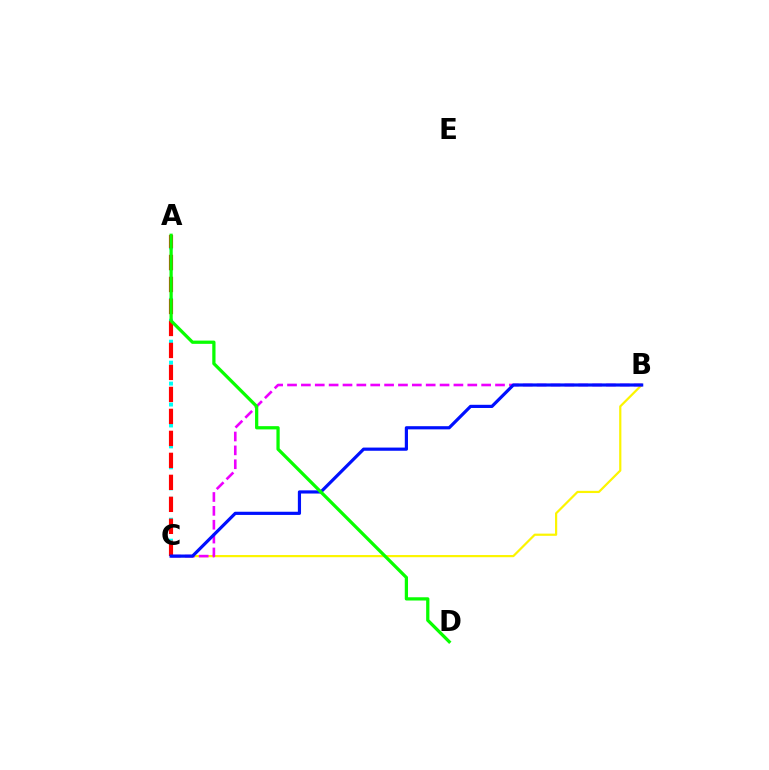{('B', 'C'): [{'color': '#fcf500', 'line_style': 'solid', 'thickness': 1.58}, {'color': '#ee00ff', 'line_style': 'dashed', 'thickness': 1.88}, {'color': '#0010ff', 'line_style': 'solid', 'thickness': 2.29}], ('A', 'C'): [{'color': '#00fff6', 'line_style': 'dotted', 'thickness': 2.85}, {'color': '#ff0000', 'line_style': 'dashed', 'thickness': 2.99}], ('A', 'D'): [{'color': '#08ff00', 'line_style': 'solid', 'thickness': 2.34}]}